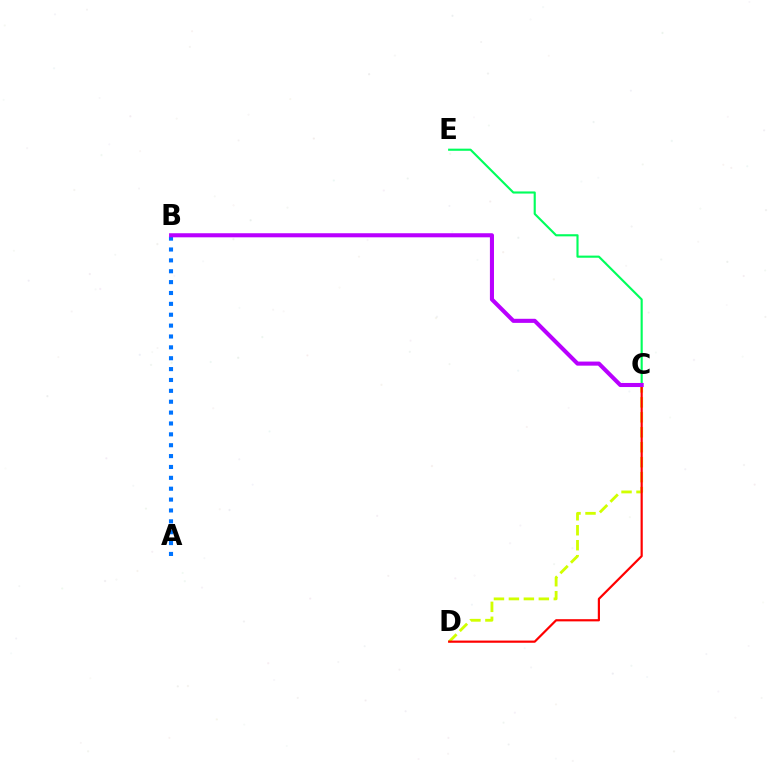{('A', 'B'): [{'color': '#0074ff', 'line_style': 'dotted', 'thickness': 2.95}], ('C', 'D'): [{'color': '#d1ff00', 'line_style': 'dashed', 'thickness': 2.03}, {'color': '#ff0000', 'line_style': 'solid', 'thickness': 1.58}], ('C', 'E'): [{'color': '#00ff5c', 'line_style': 'solid', 'thickness': 1.54}], ('B', 'C'): [{'color': '#b900ff', 'line_style': 'solid', 'thickness': 2.94}]}